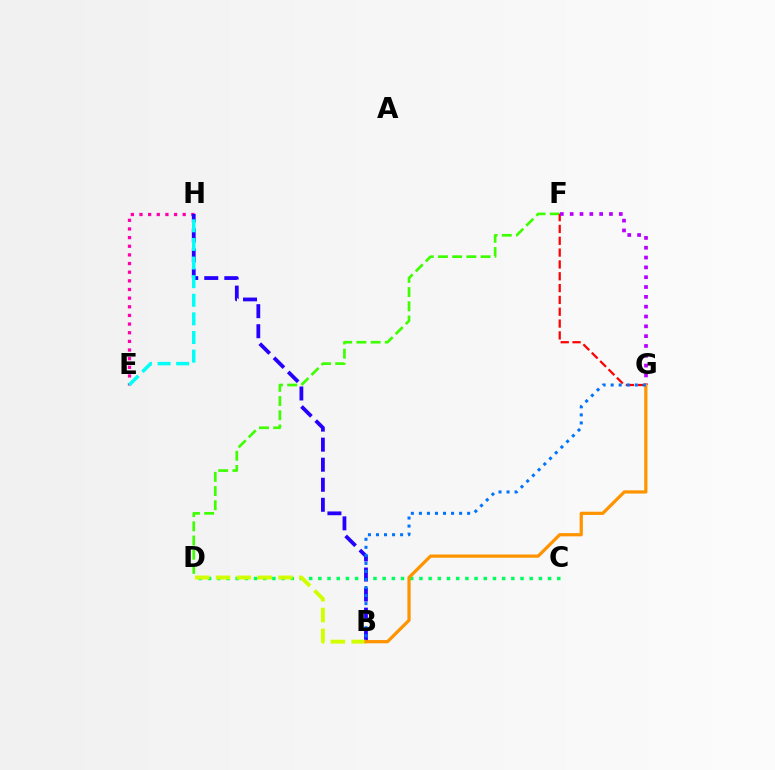{('E', 'H'): [{'color': '#ff00ac', 'line_style': 'dotted', 'thickness': 2.35}, {'color': '#00fff6', 'line_style': 'dashed', 'thickness': 2.53}], ('C', 'D'): [{'color': '#00ff5c', 'line_style': 'dotted', 'thickness': 2.5}], ('D', 'F'): [{'color': '#3dff00', 'line_style': 'dashed', 'thickness': 1.93}], ('B', 'H'): [{'color': '#2500ff', 'line_style': 'dashed', 'thickness': 2.72}], ('B', 'D'): [{'color': '#d1ff00', 'line_style': 'dashed', 'thickness': 2.83}], ('F', 'G'): [{'color': '#ff0000', 'line_style': 'dashed', 'thickness': 1.61}, {'color': '#b900ff', 'line_style': 'dotted', 'thickness': 2.67}], ('B', 'G'): [{'color': '#ff9400', 'line_style': 'solid', 'thickness': 2.33}, {'color': '#0074ff', 'line_style': 'dotted', 'thickness': 2.18}]}